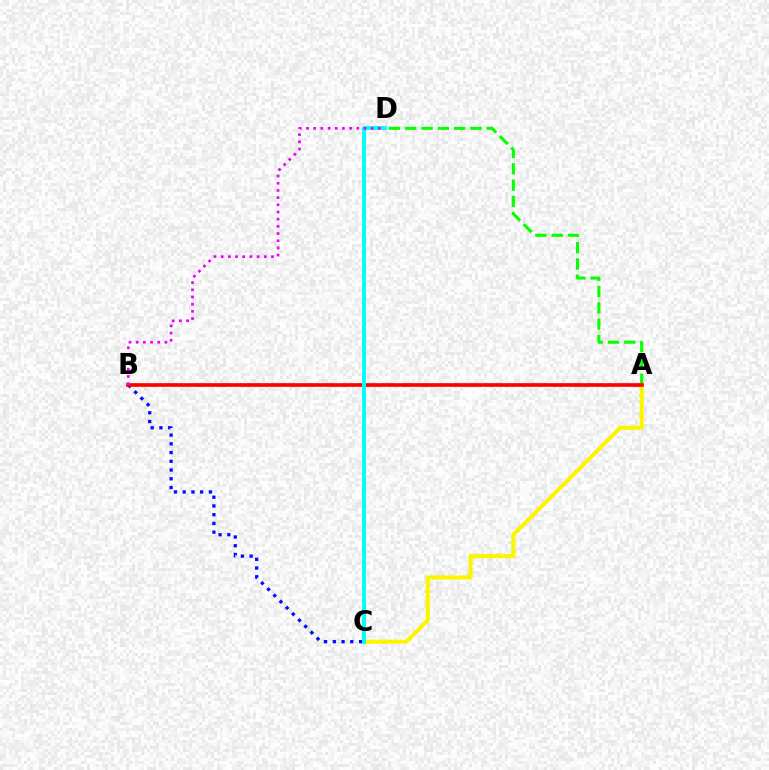{('A', 'D'): [{'color': '#08ff00', 'line_style': 'dashed', 'thickness': 2.22}], ('A', 'C'): [{'color': '#fcf500', 'line_style': 'solid', 'thickness': 2.93}], ('B', 'C'): [{'color': '#0010ff', 'line_style': 'dotted', 'thickness': 2.38}], ('A', 'B'): [{'color': '#ff0000', 'line_style': 'solid', 'thickness': 2.64}], ('C', 'D'): [{'color': '#00fff6', 'line_style': 'solid', 'thickness': 2.81}], ('B', 'D'): [{'color': '#ee00ff', 'line_style': 'dotted', 'thickness': 1.95}]}